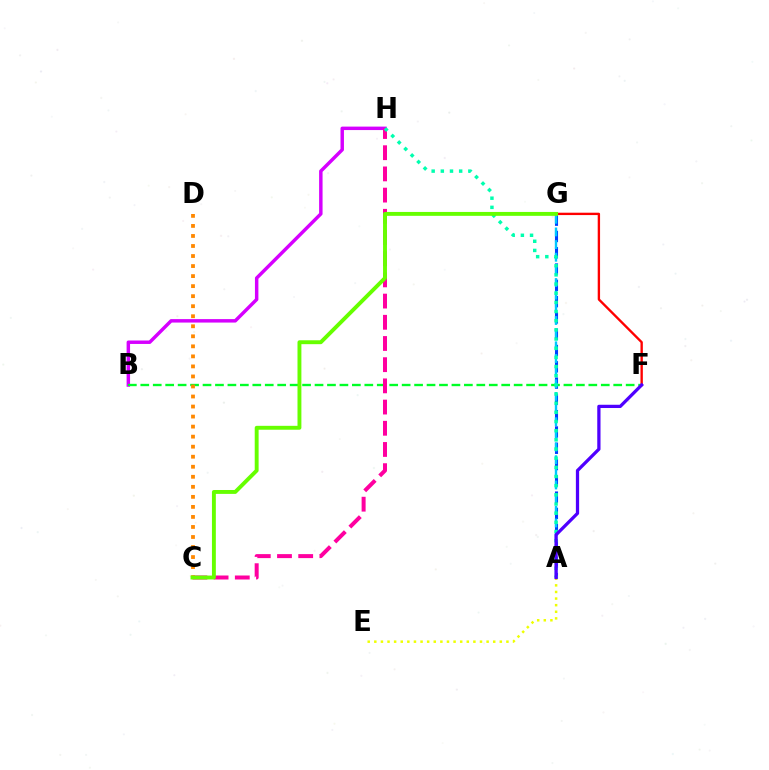{('B', 'H'): [{'color': '#d600ff', 'line_style': 'solid', 'thickness': 2.49}], ('B', 'F'): [{'color': '#00ff27', 'line_style': 'dashed', 'thickness': 1.69}], ('A', 'G'): [{'color': '#003fff', 'line_style': 'dashed', 'thickness': 2.21}, {'color': '#00c7ff', 'line_style': 'dashed', 'thickness': 1.72}], ('C', 'H'): [{'color': '#ff00a0', 'line_style': 'dashed', 'thickness': 2.88}], ('C', 'D'): [{'color': '#ff8800', 'line_style': 'dotted', 'thickness': 2.73}], ('F', 'G'): [{'color': '#ff0000', 'line_style': 'solid', 'thickness': 1.7}], ('A', 'H'): [{'color': '#00ffaf', 'line_style': 'dotted', 'thickness': 2.49}], ('A', 'E'): [{'color': '#eeff00', 'line_style': 'dotted', 'thickness': 1.79}], ('A', 'F'): [{'color': '#4f00ff', 'line_style': 'solid', 'thickness': 2.34}], ('C', 'G'): [{'color': '#66ff00', 'line_style': 'solid', 'thickness': 2.81}]}